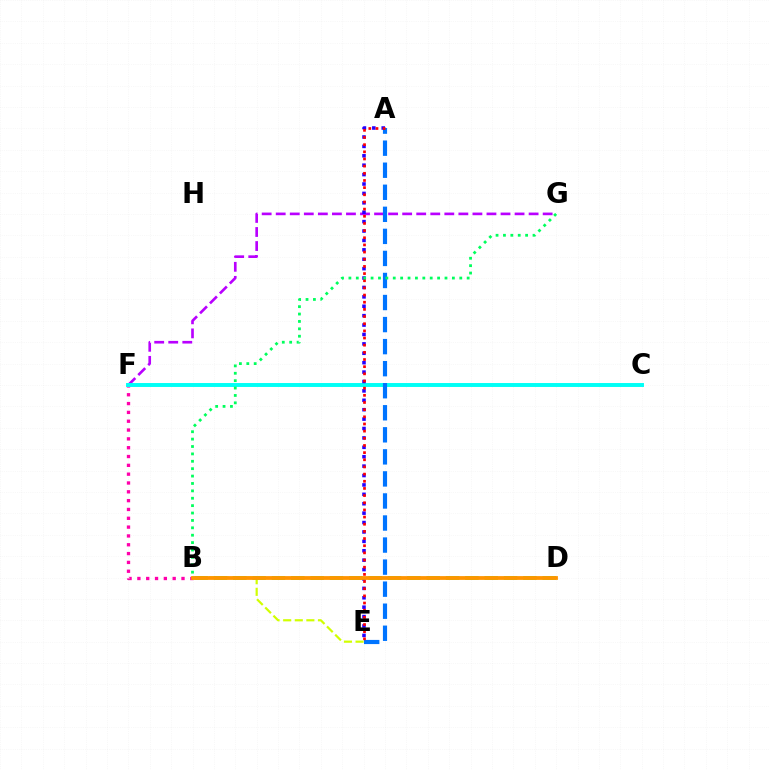{('B', 'E'): [{'color': '#d1ff00', 'line_style': 'dashed', 'thickness': 1.58}], ('B', 'D'): [{'color': '#3dff00', 'line_style': 'dashed', 'thickness': 2.63}, {'color': '#ff9400', 'line_style': 'solid', 'thickness': 2.73}], ('F', 'G'): [{'color': '#b900ff', 'line_style': 'dashed', 'thickness': 1.91}], ('B', 'F'): [{'color': '#ff00ac', 'line_style': 'dotted', 'thickness': 2.4}], ('C', 'F'): [{'color': '#00fff6', 'line_style': 'solid', 'thickness': 2.83}], ('A', 'E'): [{'color': '#0074ff', 'line_style': 'dashed', 'thickness': 3.0}, {'color': '#2500ff', 'line_style': 'dotted', 'thickness': 2.56}, {'color': '#ff0000', 'line_style': 'dotted', 'thickness': 1.95}], ('B', 'G'): [{'color': '#00ff5c', 'line_style': 'dotted', 'thickness': 2.01}]}